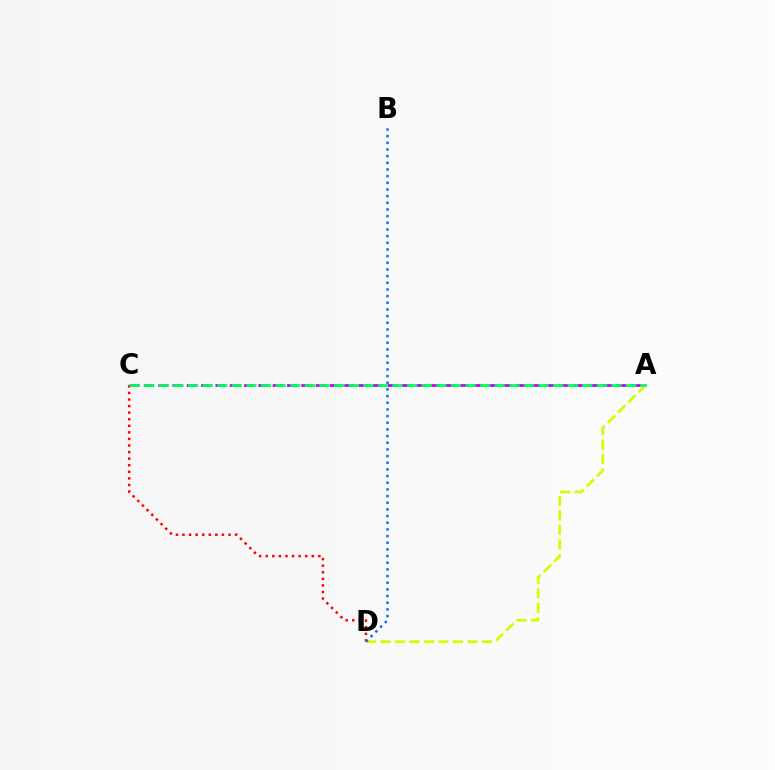{('A', 'C'): [{'color': '#b900ff', 'line_style': 'dashed', 'thickness': 1.95}, {'color': '#00ff5c', 'line_style': 'dashed', 'thickness': 1.98}], ('C', 'D'): [{'color': '#ff0000', 'line_style': 'dotted', 'thickness': 1.79}], ('A', 'D'): [{'color': '#d1ff00', 'line_style': 'dashed', 'thickness': 1.97}], ('B', 'D'): [{'color': '#0074ff', 'line_style': 'dotted', 'thickness': 1.81}]}